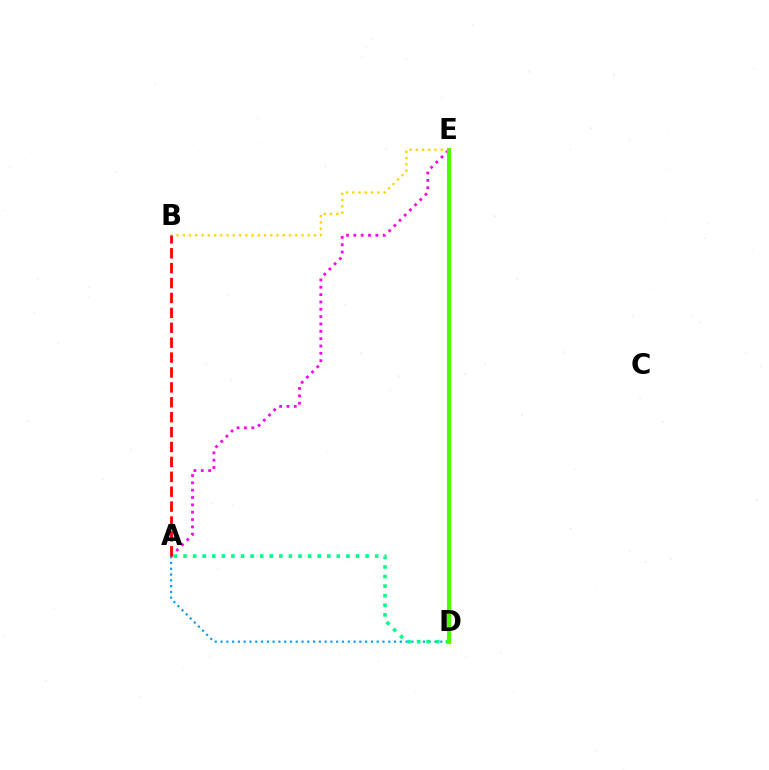{('A', 'E'): [{'color': '#ff00ed', 'line_style': 'dotted', 'thickness': 1.99}], ('A', 'D'): [{'color': '#009eff', 'line_style': 'dotted', 'thickness': 1.57}, {'color': '#00ff86', 'line_style': 'dotted', 'thickness': 2.6}], ('B', 'E'): [{'color': '#ffd500', 'line_style': 'dotted', 'thickness': 1.7}], ('D', 'E'): [{'color': '#3700ff', 'line_style': 'dashed', 'thickness': 1.76}, {'color': '#4fff00', 'line_style': 'solid', 'thickness': 2.94}], ('A', 'B'): [{'color': '#ff0000', 'line_style': 'dashed', 'thickness': 2.02}]}